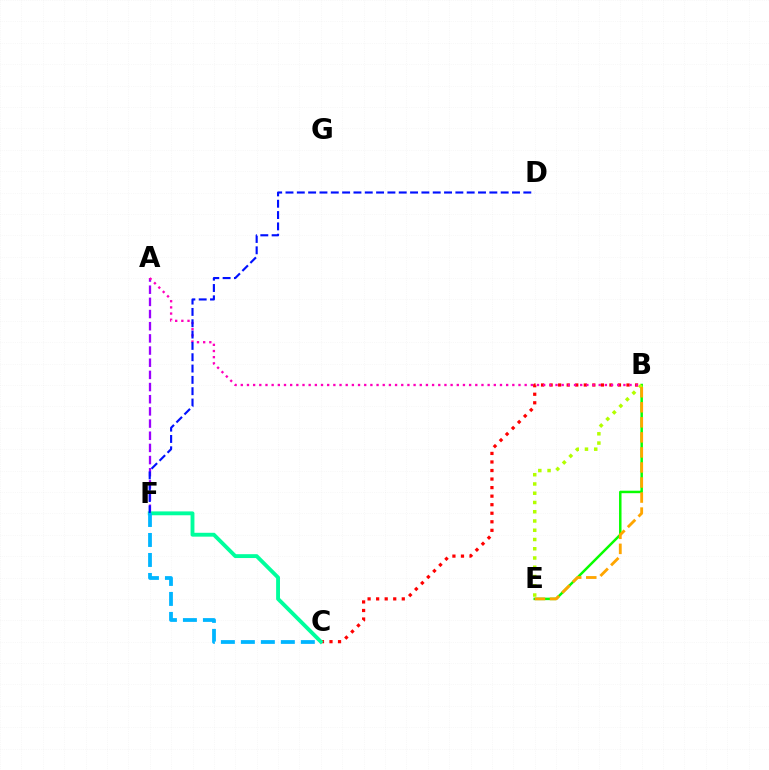{('B', 'C'): [{'color': '#ff0000', 'line_style': 'dotted', 'thickness': 2.32}], ('A', 'F'): [{'color': '#9b00ff', 'line_style': 'dashed', 'thickness': 1.65}], ('A', 'B'): [{'color': '#ff00bd', 'line_style': 'dotted', 'thickness': 1.68}], ('B', 'E'): [{'color': '#08ff00', 'line_style': 'solid', 'thickness': 1.79}, {'color': '#b3ff00', 'line_style': 'dotted', 'thickness': 2.51}, {'color': '#ffa500', 'line_style': 'dashed', 'thickness': 2.04}], ('C', 'F'): [{'color': '#00ff9d', 'line_style': 'solid', 'thickness': 2.78}, {'color': '#00b5ff', 'line_style': 'dashed', 'thickness': 2.72}], ('D', 'F'): [{'color': '#0010ff', 'line_style': 'dashed', 'thickness': 1.54}]}